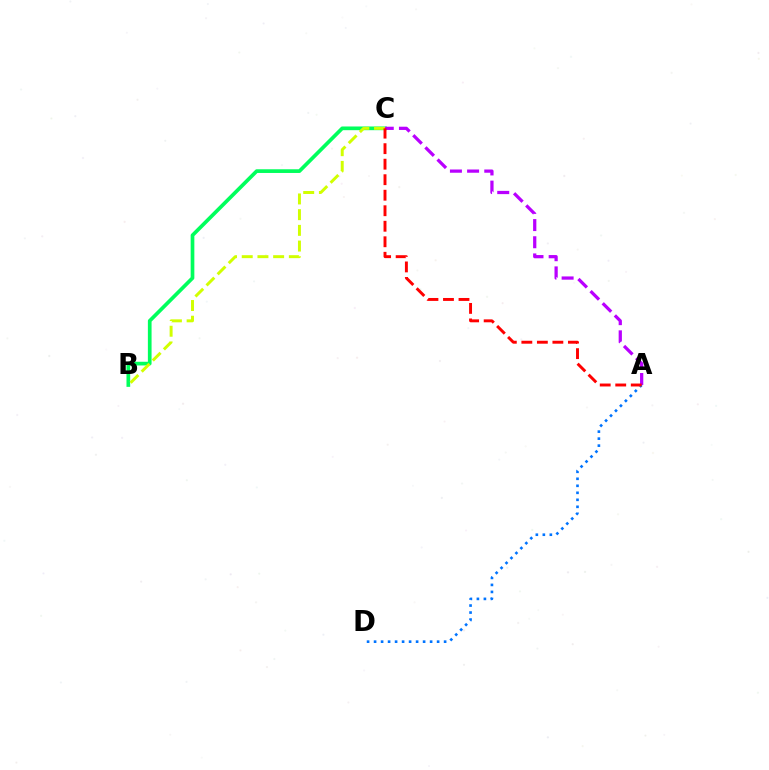{('B', 'C'): [{'color': '#00ff5c', 'line_style': 'solid', 'thickness': 2.66}, {'color': '#d1ff00', 'line_style': 'dashed', 'thickness': 2.13}], ('A', 'D'): [{'color': '#0074ff', 'line_style': 'dotted', 'thickness': 1.9}], ('A', 'C'): [{'color': '#b900ff', 'line_style': 'dashed', 'thickness': 2.33}, {'color': '#ff0000', 'line_style': 'dashed', 'thickness': 2.11}]}